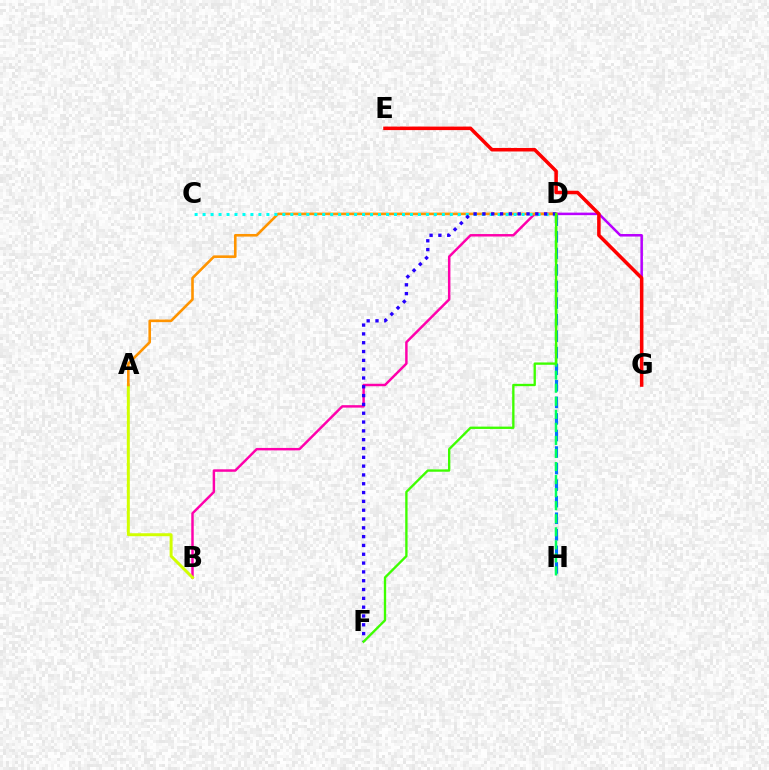{('B', 'D'): [{'color': '#ff00ac', 'line_style': 'solid', 'thickness': 1.77}], ('A', 'B'): [{'color': '#d1ff00', 'line_style': 'solid', 'thickness': 2.13}], ('D', 'H'): [{'color': '#0074ff', 'line_style': 'dashed', 'thickness': 2.25}, {'color': '#00ff5c', 'line_style': 'dashed', 'thickness': 1.77}], ('D', 'G'): [{'color': '#b900ff', 'line_style': 'solid', 'thickness': 1.82}], ('A', 'D'): [{'color': '#ff9400', 'line_style': 'solid', 'thickness': 1.88}], ('E', 'G'): [{'color': '#ff0000', 'line_style': 'solid', 'thickness': 2.54}], ('C', 'D'): [{'color': '#00fff6', 'line_style': 'dotted', 'thickness': 2.17}], ('D', 'F'): [{'color': '#2500ff', 'line_style': 'dotted', 'thickness': 2.39}, {'color': '#3dff00', 'line_style': 'solid', 'thickness': 1.68}]}